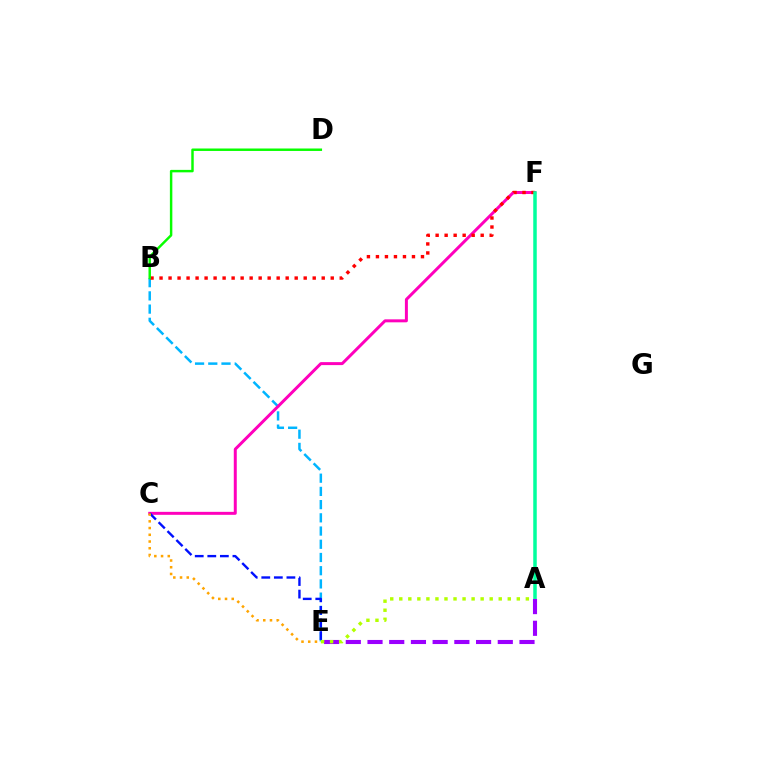{('B', 'E'): [{'color': '#00b5ff', 'line_style': 'dashed', 'thickness': 1.8}], ('C', 'F'): [{'color': '#ff00bd', 'line_style': 'solid', 'thickness': 2.15}], ('B', 'F'): [{'color': '#ff0000', 'line_style': 'dotted', 'thickness': 2.45}], ('C', 'E'): [{'color': '#0010ff', 'line_style': 'dashed', 'thickness': 1.71}, {'color': '#ffa500', 'line_style': 'dotted', 'thickness': 1.83}], ('A', 'F'): [{'color': '#00ff9d', 'line_style': 'solid', 'thickness': 2.52}], ('A', 'E'): [{'color': '#9b00ff', 'line_style': 'dashed', 'thickness': 2.95}, {'color': '#b3ff00', 'line_style': 'dotted', 'thickness': 2.46}], ('B', 'D'): [{'color': '#08ff00', 'line_style': 'solid', 'thickness': 1.77}]}